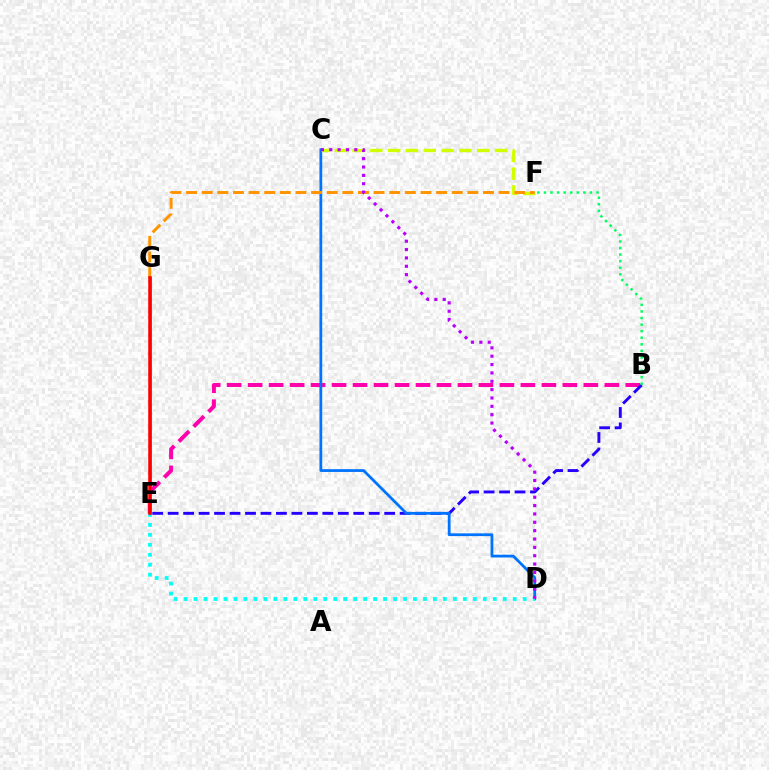{('B', 'E'): [{'color': '#ff00ac', 'line_style': 'dashed', 'thickness': 2.85}, {'color': '#2500ff', 'line_style': 'dashed', 'thickness': 2.1}], ('C', 'D'): [{'color': '#0074ff', 'line_style': 'solid', 'thickness': 2.0}, {'color': '#b900ff', 'line_style': 'dotted', 'thickness': 2.27}], ('B', 'F'): [{'color': '#00ff5c', 'line_style': 'dotted', 'thickness': 1.79}], ('E', 'G'): [{'color': '#3dff00', 'line_style': 'solid', 'thickness': 2.05}, {'color': '#ff0000', 'line_style': 'solid', 'thickness': 2.55}], ('D', 'E'): [{'color': '#00fff6', 'line_style': 'dotted', 'thickness': 2.71}], ('C', 'F'): [{'color': '#d1ff00', 'line_style': 'dashed', 'thickness': 2.42}], ('F', 'G'): [{'color': '#ff9400', 'line_style': 'dashed', 'thickness': 2.12}]}